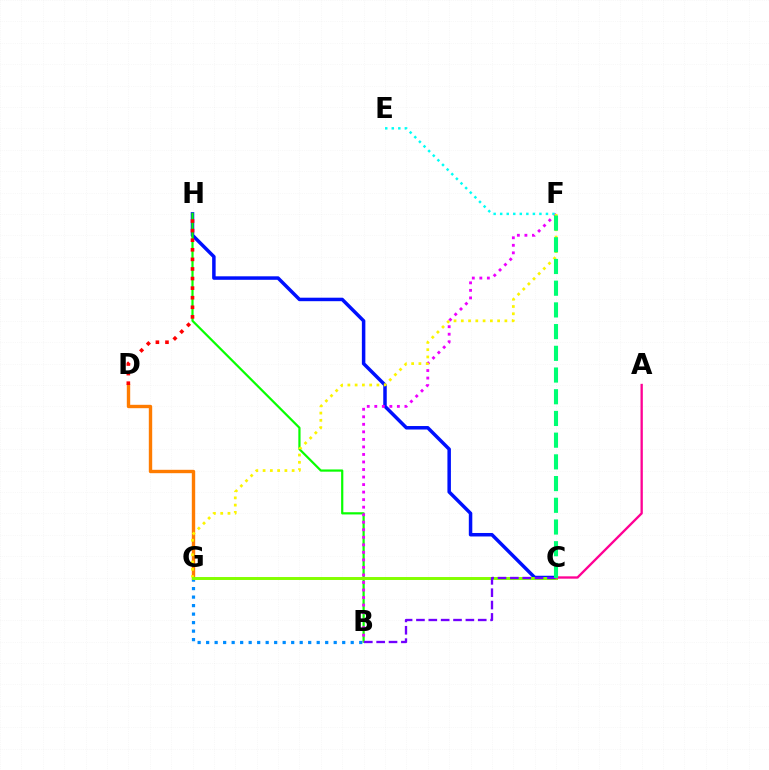{('C', 'H'): [{'color': '#0010ff', 'line_style': 'solid', 'thickness': 2.52}], ('B', 'H'): [{'color': '#08ff00', 'line_style': 'solid', 'thickness': 1.59}], ('D', 'G'): [{'color': '#ff7c00', 'line_style': 'solid', 'thickness': 2.43}], ('B', 'F'): [{'color': '#ee00ff', 'line_style': 'dotted', 'thickness': 2.05}], ('D', 'H'): [{'color': '#ff0000', 'line_style': 'dotted', 'thickness': 2.6}], ('E', 'F'): [{'color': '#00fff6', 'line_style': 'dotted', 'thickness': 1.78}], ('F', 'G'): [{'color': '#fcf500', 'line_style': 'dotted', 'thickness': 1.97}], ('B', 'G'): [{'color': '#008cff', 'line_style': 'dotted', 'thickness': 2.31}], ('C', 'G'): [{'color': '#84ff00', 'line_style': 'solid', 'thickness': 2.13}], ('B', 'C'): [{'color': '#7200ff', 'line_style': 'dashed', 'thickness': 1.68}], ('A', 'C'): [{'color': '#ff0094', 'line_style': 'solid', 'thickness': 1.68}], ('C', 'F'): [{'color': '#00ff74', 'line_style': 'dashed', 'thickness': 2.95}]}